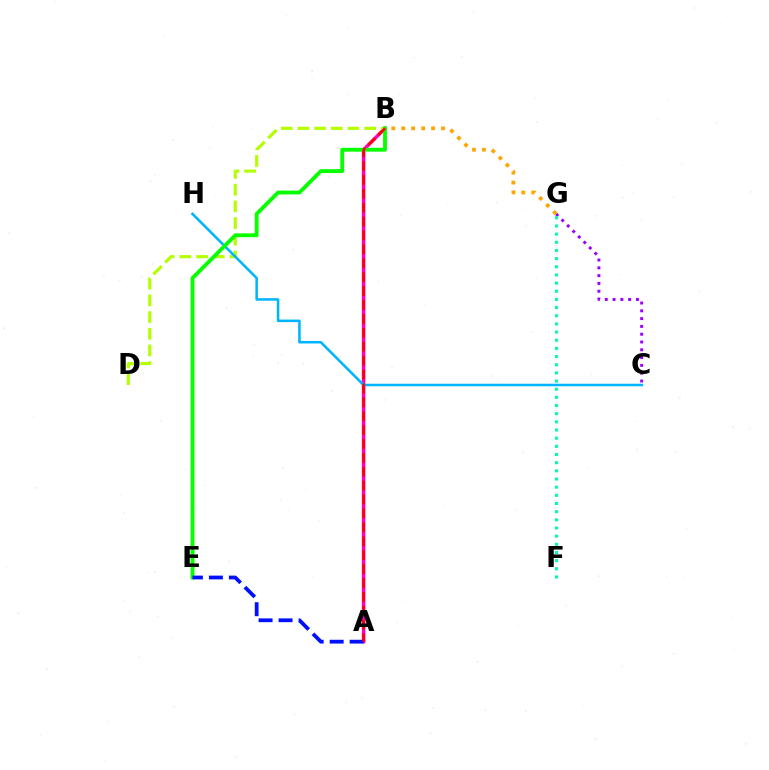{('A', 'B'): [{'color': '#ff00bd', 'line_style': 'solid', 'thickness': 2.54}, {'color': '#ff0000', 'line_style': 'dashed', 'thickness': 1.89}], ('C', 'G'): [{'color': '#9b00ff', 'line_style': 'dotted', 'thickness': 2.12}], ('B', 'D'): [{'color': '#b3ff00', 'line_style': 'dashed', 'thickness': 2.27}], ('C', 'H'): [{'color': '#00b5ff', 'line_style': 'solid', 'thickness': 1.84}], ('B', 'E'): [{'color': '#08ff00', 'line_style': 'solid', 'thickness': 2.78}], ('B', 'G'): [{'color': '#ffa500', 'line_style': 'dotted', 'thickness': 2.7}], ('A', 'E'): [{'color': '#0010ff', 'line_style': 'dashed', 'thickness': 2.71}], ('F', 'G'): [{'color': '#00ff9d', 'line_style': 'dotted', 'thickness': 2.22}]}